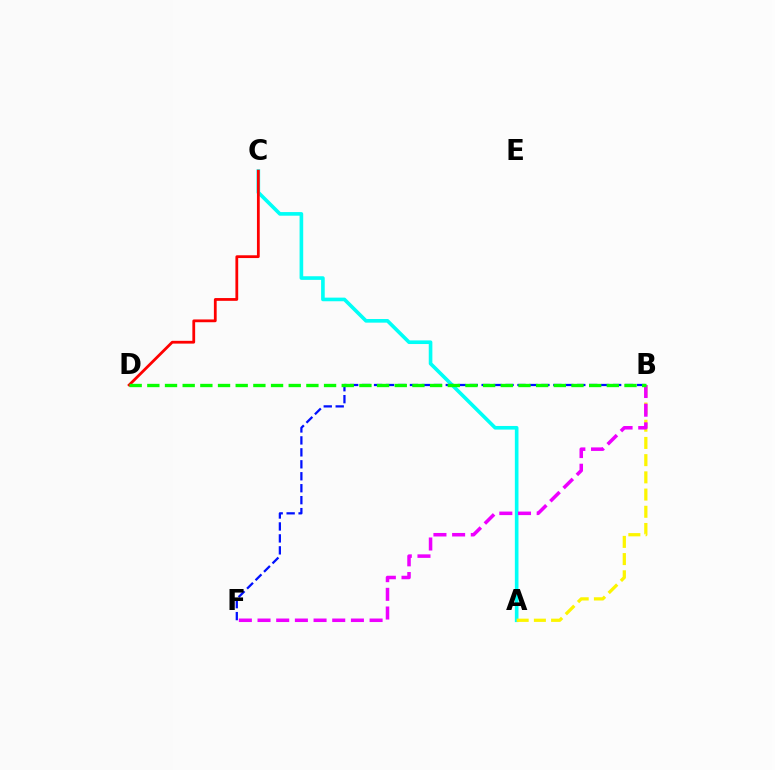{('A', 'C'): [{'color': '#00fff6', 'line_style': 'solid', 'thickness': 2.61}], ('C', 'D'): [{'color': '#ff0000', 'line_style': 'solid', 'thickness': 2.0}], ('A', 'B'): [{'color': '#fcf500', 'line_style': 'dashed', 'thickness': 2.34}], ('B', 'F'): [{'color': '#ee00ff', 'line_style': 'dashed', 'thickness': 2.54}, {'color': '#0010ff', 'line_style': 'dashed', 'thickness': 1.62}], ('B', 'D'): [{'color': '#08ff00', 'line_style': 'dashed', 'thickness': 2.4}]}